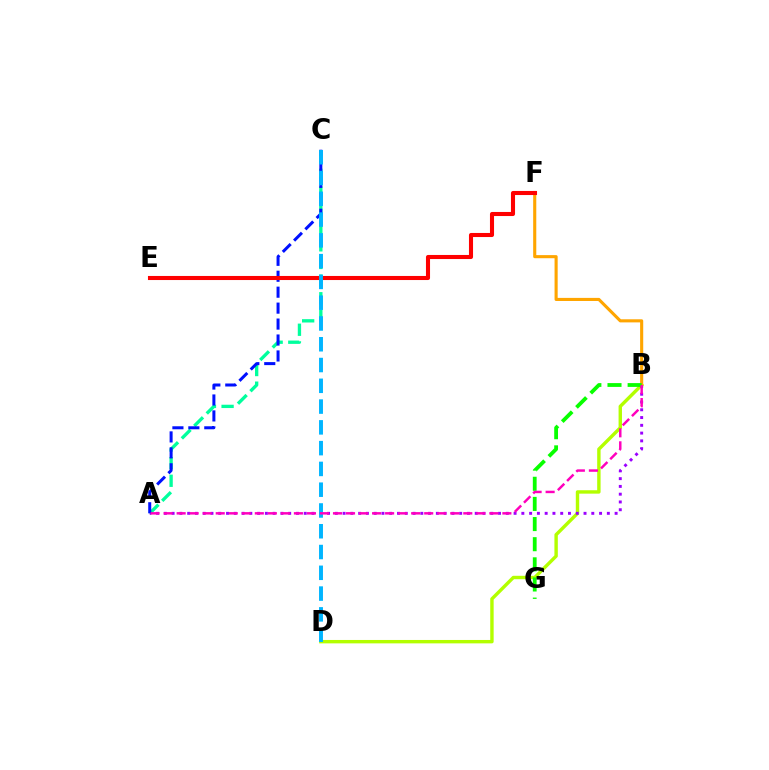{('B', 'D'): [{'color': '#b3ff00', 'line_style': 'solid', 'thickness': 2.45}], ('A', 'C'): [{'color': '#00ff9d', 'line_style': 'dashed', 'thickness': 2.4}, {'color': '#0010ff', 'line_style': 'dashed', 'thickness': 2.17}], ('A', 'B'): [{'color': '#9b00ff', 'line_style': 'dotted', 'thickness': 2.11}, {'color': '#ff00bd', 'line_style': 'dashed', 'thickness': 1.77}], ('B', 'F'): [{'color': '#ffa500', 'line_style': 'solid', 'thickness': 2.24}], ('E', 'F'): [{'color': '#ff0000', 'line_style': 'solid', 'thickness': 2.94}], ('C', 'D'): [{'color': '#00b5ff', 'line_style': 'dashed', 'thickness': 2.82}], ('B', 'G'): [{'color': '#08ff00', 'line_style': 'dashed', 'thickness': 2.74}]}